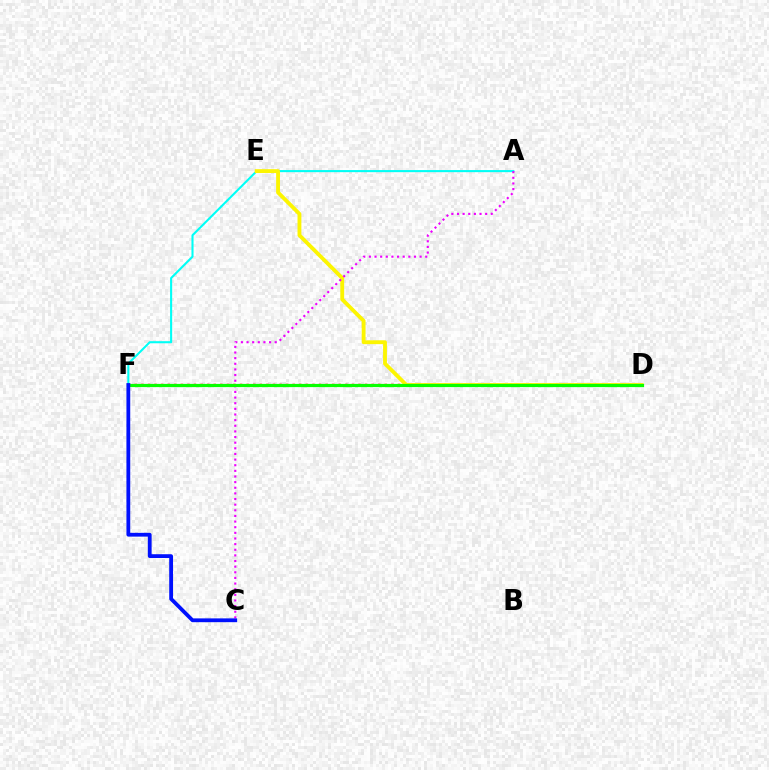{('D', 'F'): [{'color': '#ff0000', 'line_style': 'dotted', 'thickness': 1.79}, {'color': '#08ff00', 'line_style': 'solid', 'thickness': 2.31}], ('A', 'F'): [{'color': '#00fff6', 'line_style': 'solid', 'thickness': 1.5}], ('D', 'E'): [{'color': '#fcf500', 'line_style': 'solid', 'thickness': 2.77}], ('A', 'C'): [{'color': '#ee00ff', 'line_style': 'dotted', 'thickness': 1.53}], ('C', 'F'): [{'color': '#0010ff', 'line_style': 'solid', 'thickness': 2.73}]}